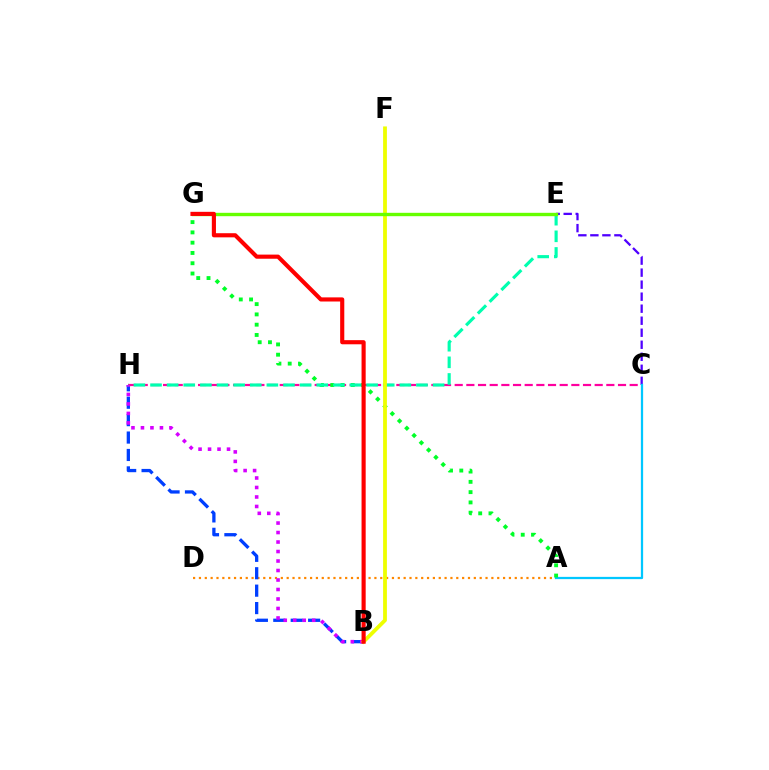{('C', 'H'): [{'color': '#ff00a0', 'line_style': 'dashed', 'thickness': 1.58}], ('A', 'D'): [{'color': '#ff8800', 'line_style': 'dotted', 'thickness': 1.59}], ('B', 'H'): [{'color': '#003fff', 'line_style': 'dashed', 'thickness': 2.37}, {'color': '#d600ff', 'line_style': 'dotted', 'thickness': 2.58}], ('C', 'E'): [{'color': '#4f00ff', 'line_style': 'dashed', 'thickness': 1.63}], ('A', 'C'): [{'color': '#00c7ff', 'line_style': 'solid', 'thickness': 1.62}], ('A', 'G'): [{'color': '#00ff27', 'line_style': 'dotted', 'thickness': 2.79}], ('E', 'H'): [{'color': '#00ffaf', 'line_style': 'dashed', 'thickness': 2.26}], ('B', 'F'): [{'color': '#eeff00', 'line_style': 'solid', 'thickness': 2.73}], ('E', 'G'): [{'color': '#66ff00', 'line_style': 'solid', 'thickness': 2.43}], ('B', 'G'): [{'color': '#ff0000', 'line_style': 'solid', 'thickness': 2.97}]}